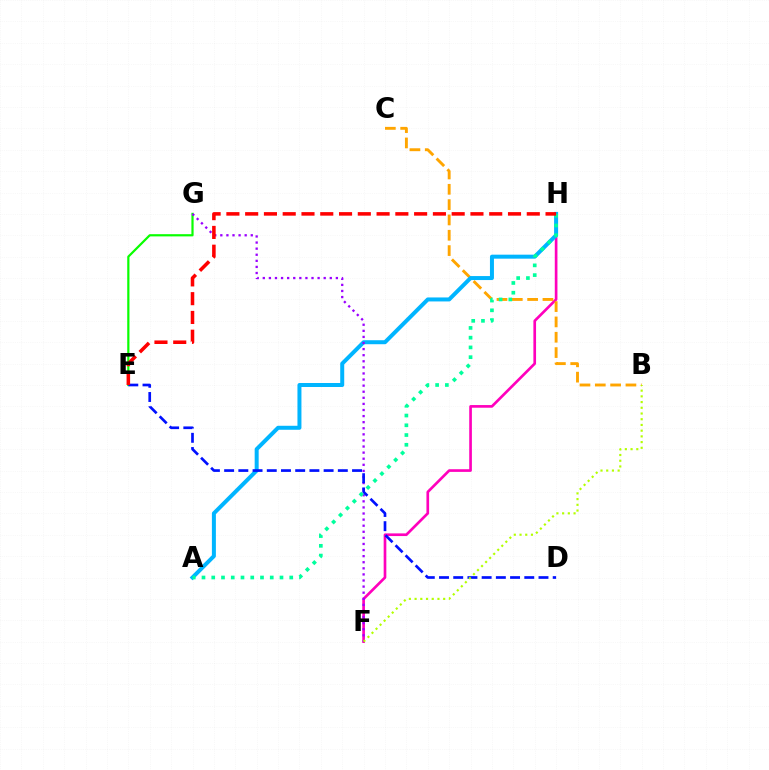{('F', 'H'): [{'color': '#ff00bd', 'line_style': 'solid', 'thickness': 1.92}], ('B', 'C'): [{'color': '#ffa500', 'line_style': 'dashed', 'thickness': 2.08}], ('E', 'G'): [{'color': '#08ff00', 'line_style': 'solid', 'thickness': 1.59}], ('A', 'H'): [{'color': '#00b5ff', 'line_style': 'solid', 'thickness': 2.87}, {'color': '#00ff9d', 'line_style': 'dotted', 'thickness': 2.65}], ('F', 'G'): [{'color': '#9b00ff', 'line_style': 'dotted', 'thickness': 1.65}], ('D', 'E'): [{'color': '#0010ff', 'line_style': 'dashed', 'thickness': 1.93}], ('B', 'F'): [{'color': '#b3ff00', 'line_style': 'dotted', 'thickness': 1.55}], ('E', 'H'): [{'color': '#ff0000', 'line_style': 'dashed', 'thickness': 2.55}]}